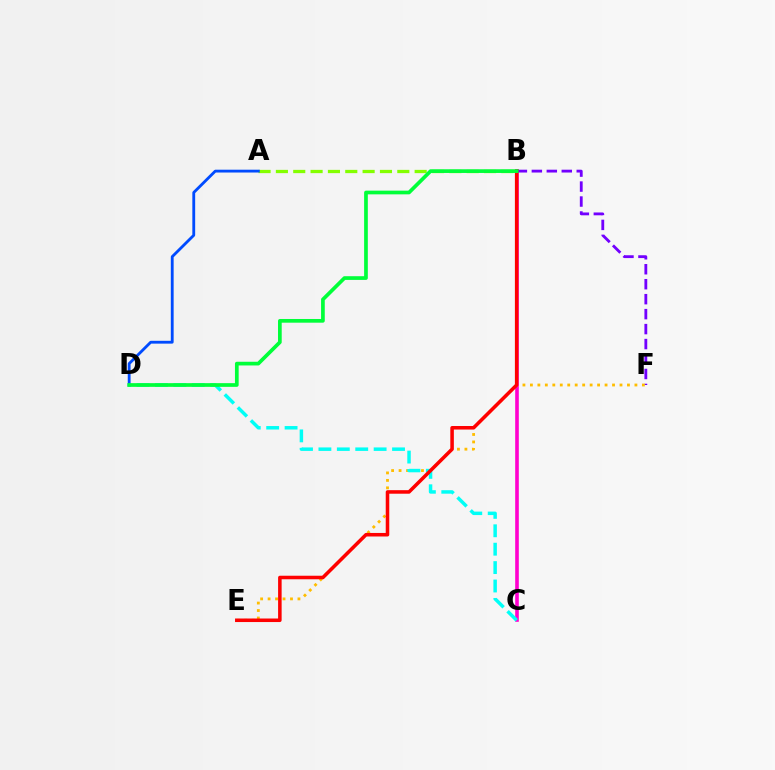{('B', 'C'): [{'color': '#ff00cf', 'line_style': 'solid', 'thickness': 2.6}], ('B', 'F'): [{'color': '#7200ff', 'line_style': 'dashed', 'thickness': 2.03}], ('E', 'F'): [{'color': '#ffbd00', 'line_style': 'dotted', 'thickness': 2.03}], ('A', 'B'): [{'color': '#84ff00', 'line_style': 'dashed', 'thickness': 2.36}], ('A', 'D'): [{'color': '#004bff', 'line_style': 'solid', 'thickness': 2.04}], ('C', 'D'): [{'color': '#00fff6', 'line_style': 'dashed', 'thickness': 2.5}], ('B', 'E'): [{'color': '#ff0000', 'line_style': 'solid', 'thickness': 2.55}], ('B', 'D'): [{'color': '#00ff39', 'line_style': 'solid', 'thickness': 2.66}]}